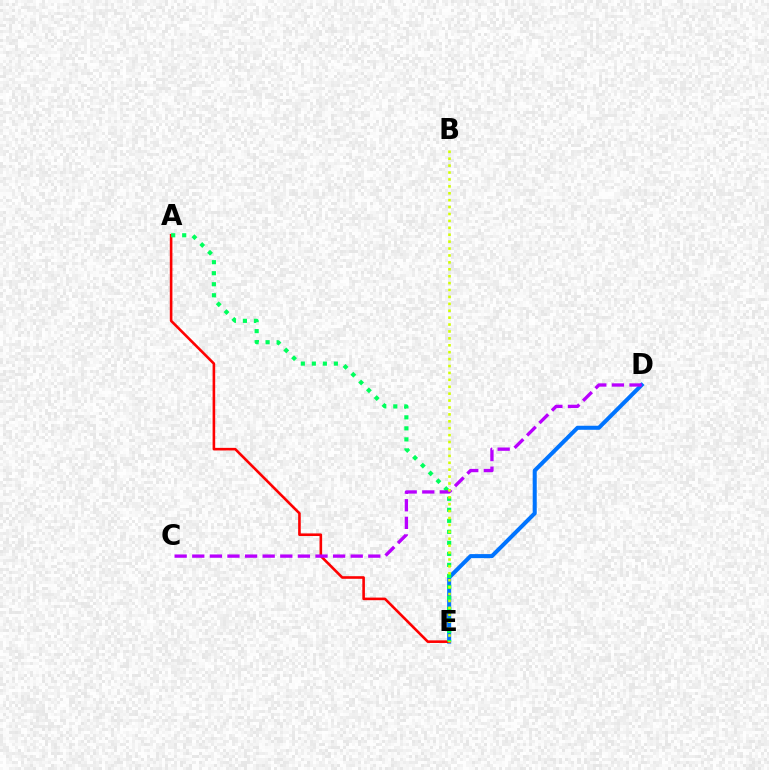{('D', 'E'): [{'color': '#0074ff', 'line_style': 'solid', 'thickness': 2.91}], ('A', 'E'): [{'color': '#ff0000', 'line_style': 'solid', 'thickness': 1.88}, {'color': '#00ff5c', 'line_style': 'dotted', 'thickness': 2.99}], ('C', 'D'): [{'color': '#b900ff', 'line_style': 'dashed', 'thickness': 2.39}], ('B', 'E'): [{'color': '#d1ff00', 'line_style': 'dotted', 'thickness': 1.88}]}